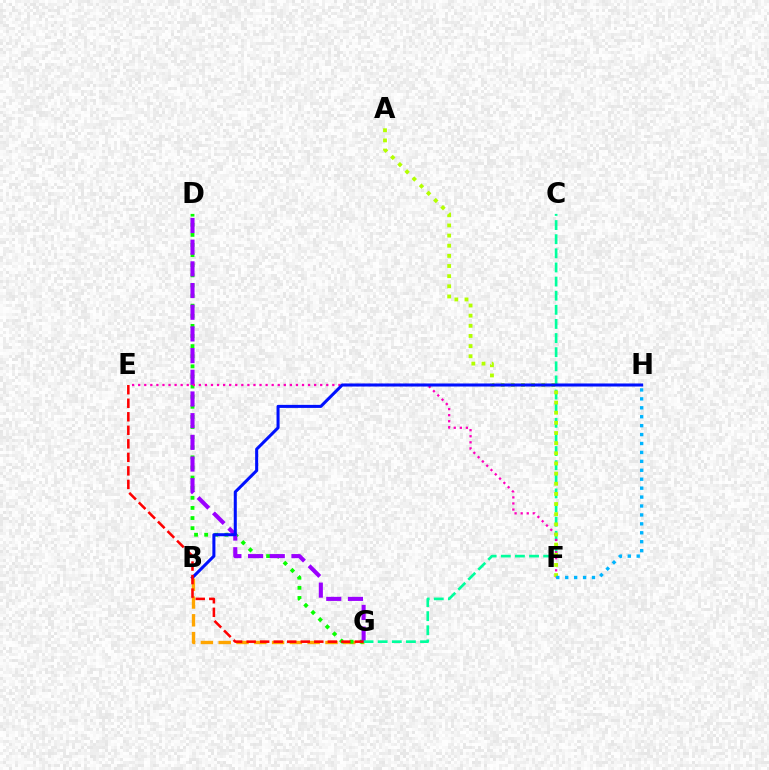{('B', 'G'): [{'color': '#ffa500', 'line_style': 'dashed', 'thickness': 2.42}], ('D', 'G'): [{'color': '#08ff00', 'line_style': 'dotted', 'thickness': 2.75}, {'color': '#9b00ff', 'line_style': 'dashed', 'thickness': 2.95}], ('C', 'G'): [{'color': '#00ff9d', 'line_style': 'dashed', 'thickness': 1.92}], ('E', 'F'): [{'color': '#ff00bd', 'line_style': 'dotted', 'thickness': 1.65}], ('A', 'F'): [{'color': '#b3ff00', 'line_style': 'dotted', 'thickness': 2.76}], ('B', 'H'): [{'color': '#0010ff', 'line_style': 'solid', 'thickness': 2.19}], ('F', 'H'): [{'color': '#00b5ff', 'line_style': 'dotted', 'thickness': 2.43}], ('E', 'G'): [{'color': '#ff0000', 'line_style': 'dashed', 'thickness': 1.84}]}